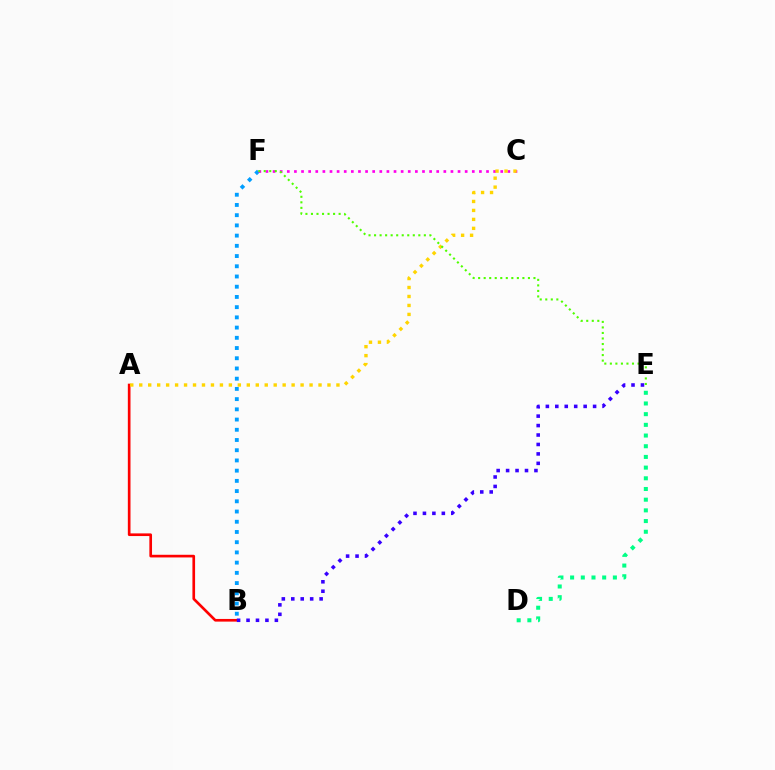{('B', 'F'): [{'color': '#009eff', 'line_style': 'dotted', 'thickness': 2.78}], ('C', 'F'): [{'color': '#ff00ed', 'line_style': 'dotted', 'thickness': 1.93}], ('A', 'B'): [{'color': '#ff0000', 'line_style': 'solid', 'thickness': 1.92}], ('A', 'C'): [{'color': '#ffd500', 'line_style': 'dotted', 'thickness': 2.44}], ('B', 'E'): [{'color': '#3700ff', 'line_style': 'dotted', 'thickness': 2.57}], ('D', 'E'): [{'color': '#00ff86', 'line_style': 'dotted', 'thickness': 2.9}], ('E', 'F'): [{'color': '#4fff00', 'line_style': 'dotted', 'thickness': 1.5}]}